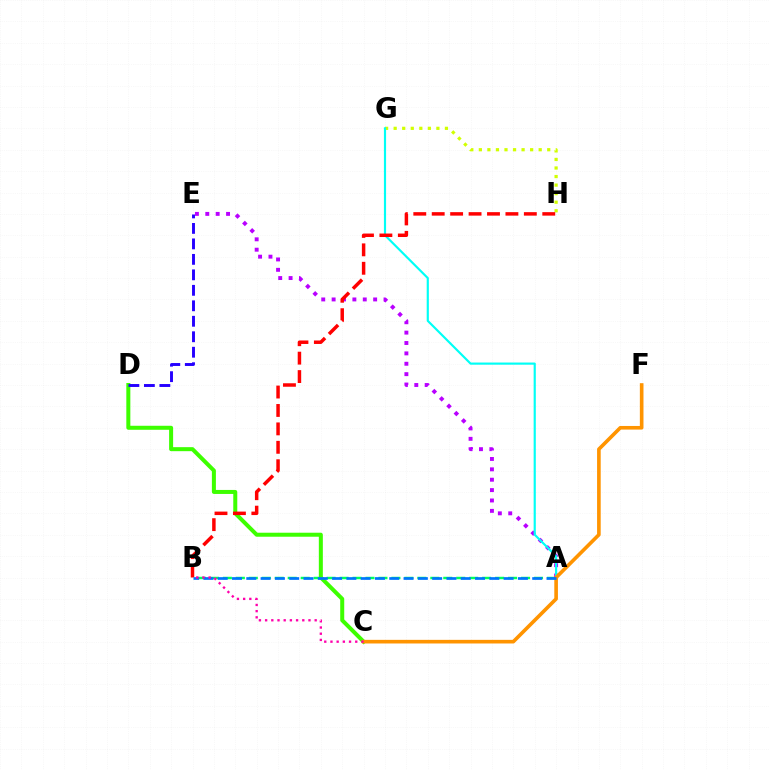{('A', 'B'): [{'color': '#00ff5c', 'line_style': 'dashed', 'thickness': 1.76}, {'color': '#0074ff', 'line_style': 'dashed', 'thickness': 1.94}], ('G', 'H'): [{'color': '#d1ff00', 'line_style': 'dotted', 'thickness': 2.32}], ('A', 'E'): [{'color': '#b900ff', 'line_style': 'dotted', 'thickness': 2.82}], ('C', 'D'): [{'color': '#3dff00', 'line_style': 'solid', 'thickness': 2.89}], ('D', 'E'): [{'color': '#2500ff', 'line_style': 'dashed', 'thickness': 2.1}], ('A', 'G'): [{'color': '#00fff6', 'line_style': 'solid', 'thickness': 1.56}], ('C', 'F'): [{'color': '#ff9400', 'line_style': 'solid', 'thickness': 2.61}], ('B', 'H'): [{'color': '#ff0000', 'line_style': 'dashed', 'thickness': 2.5}], ('B', 'C'): [{'color': '#ff00ac', 'line_style': 'dotted', 'thickness': 1.68}]}